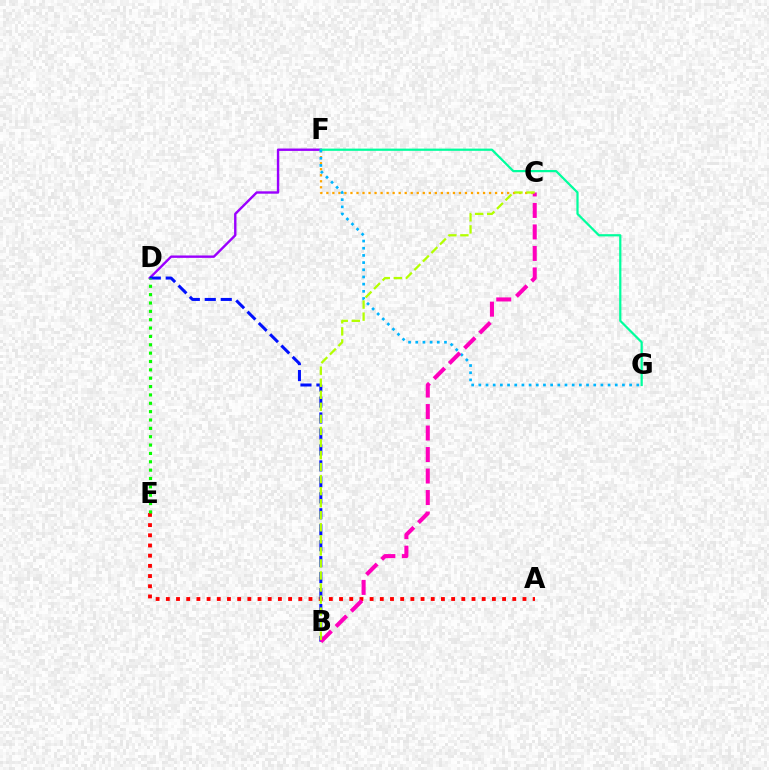{('D', 'F'): [{'color': '#9b00ff', 'line_style': 'solid', 'thickness': 1.72}], ('C', 'F'): [{'color': '#ffa500', 'line_style': 'dotted', 'thickness': 1.64}], ('A', 'E'): [{'color': '#ff0000', 'line_style': 'dotted', 'thickness': 2.77}], ('B', 'D'): [{'color': '#0010ff', 'line_style': 'dashed', 'thickness': 2.17}], ('F', 'G'): [{'color': '#00ff9d', 'line_style': 'solid', 'thickness': 1.61}, {'color': '#00b5ff', 'line_style': 'dotted', 'thickness': 1.95}], ('B', 'C'): [{'color': '#ff00bd', 'line_style': 'dashed', 'thickness': 2.92}, {'color': '#b3ff00', 'line_style': 'dashed', 'thickness': 1.64}], ('D', 'E'): [{'color': '#08ff00', 'line_style': 'dotted', 'thickness': 2.27}]}